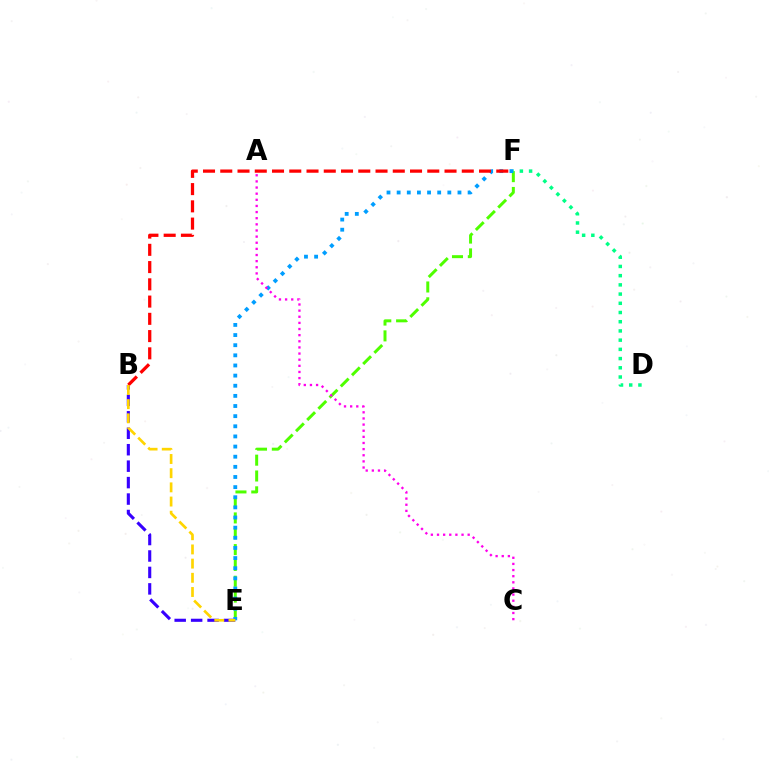{('E', 'F'): [{'color': '#4fff00', 'line_style': 'dashed', 'thickness': 2.15}, {'color': '#009eff', 'line_style': 'dotted', 'thickness': 2.75}], ('B', 'E'): [{'color': '#3700ff', 'line_style': 'dashed', 'thickness': 2.23}, {'color': '#ffd500', 'line_style': 'dashed', 'thickness': 1.93}], ('B', 'F'): [{'color': '#ff0000', 'line_style': 'dashed', 'thickness': 2.34}], ('A', 'C'): [{'color': '#ff00ed', 'line_style': 'dotted', 'thickness': 1.67}], ('D', 'F'): [{'color': '#00ff86', 'line_style': 'dotted', 'thickness': 2.5}]}